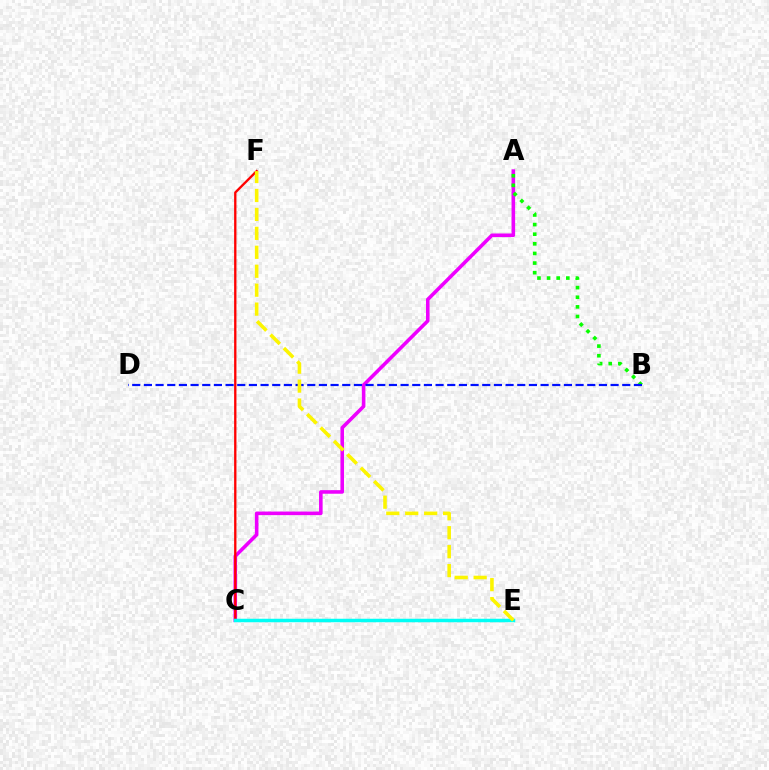{('A', 'C'): [{'color': '#ee00ff', 'line_style': 'solid', 'thickness': 2.58}], ('A', 'B'): [{'color': '#08ff00', 'line_style': 'dotted', 'thickness': 2.61}], ('C', 'F'): [{'color': '#ff0000', 'line_style': 'solid', 'thickness': 1.67}], ('C', 'E'): [{'color': '#00fff6', 'line_style': 'solid', 'thickness': 2.51}], ('B', 'D'): [{'color': '#0010ff', 'line_style': 'dashed', 'thickness': 1.58}], ('E', 'F'): [{'color': '#fcf500', 'line_style': 'dashed', 'thickness': 2.57}]}